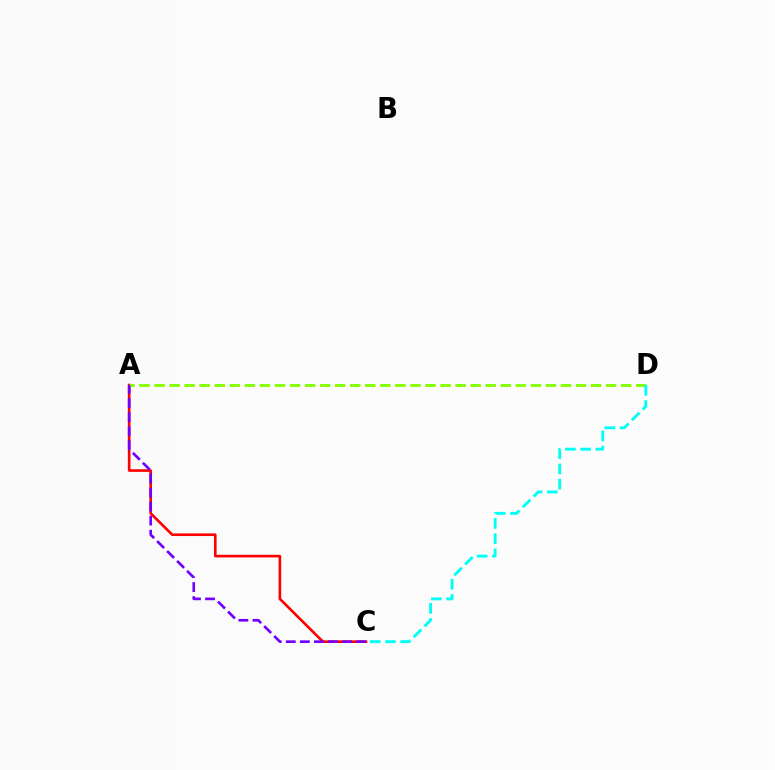{('A', 'C'): [{'color': '#ff0000', 'line_style': 'solid', 'thickness': 1.9}, {'color': '#7200ff', 'line_style': 'dashed', 'thickness': 1.91}], ('A', 'D'): [{'color': '#84ff00', 'line_style': 'dashed', 'thickness': 2.04}], ('C', 'D'): [{'color': '#00fff6', 'line_style': 'dashed', 'thickness': 2.07}]}